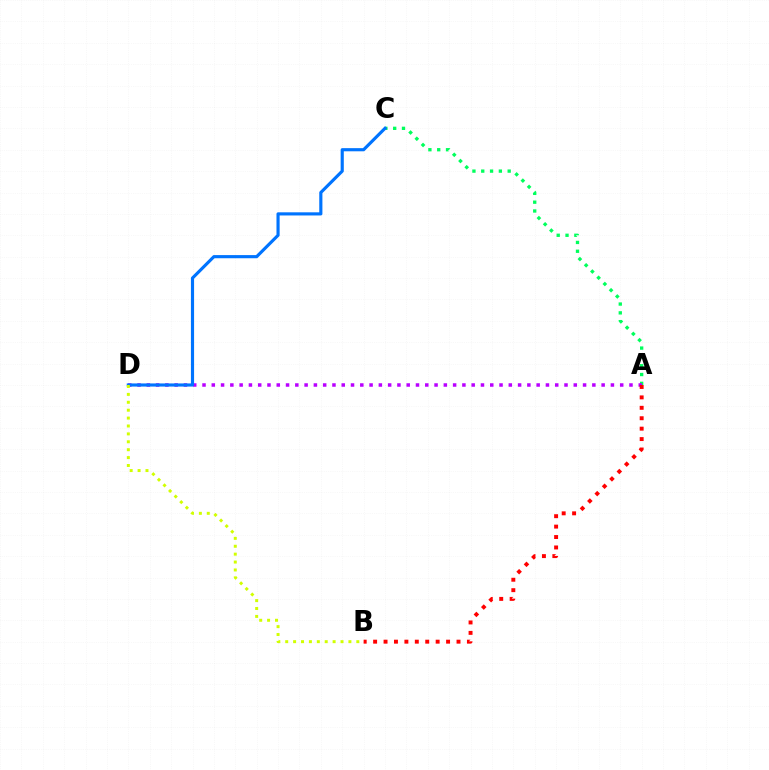{('A', 'C'): [{'color': '#00ff5c', 'line_style': 'dotted', 'thickness': 2.39}], ('A', 'D'): [{'color': '#b900ff', 'line_style': 'dotted', 'thickness': 2.52}], ('C', 'D'): [{'color': '#0074ff', 'line_style': 'solid', 'thickness': 2.27}], ('B', 'D'): [{'color': '#d1ff00', 'line_style': 'dotted', 'thickness': 2.15}], ('A', 'B'): [{'color': '#ff0000', 'line_style': 'dotted', 'thickness': 2.83}]}